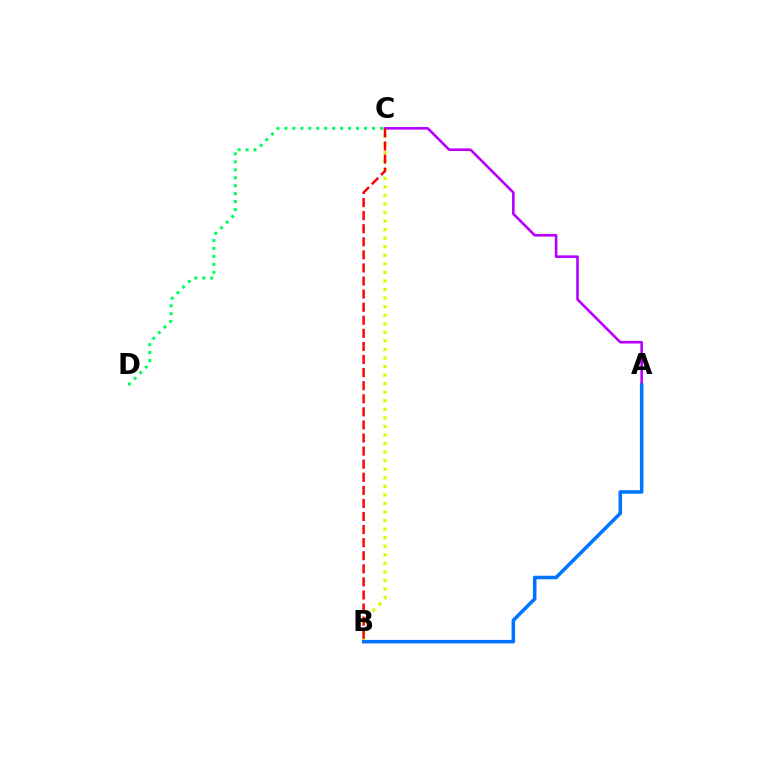{('B', 'C'): [{'color': '#d1ff00', 'line_style': 'dotted', 'thickness': 2.32}, {'color': '#ff0000', 'line_style': 'dashed', 'thickness': 1.78}], ('A', 'C'): [{'color': '#b900ff', 'line_style': 'solid', 'thickness': 1.88}], ('C', 'D'): [{'color': '#00ff5c', 'line_style': 'dotted', 'thickness': 2.16}], ('A', 'B'): [{'color': '#0074ff', 'line_style': 'solid', 'thickness': 2.54}]}